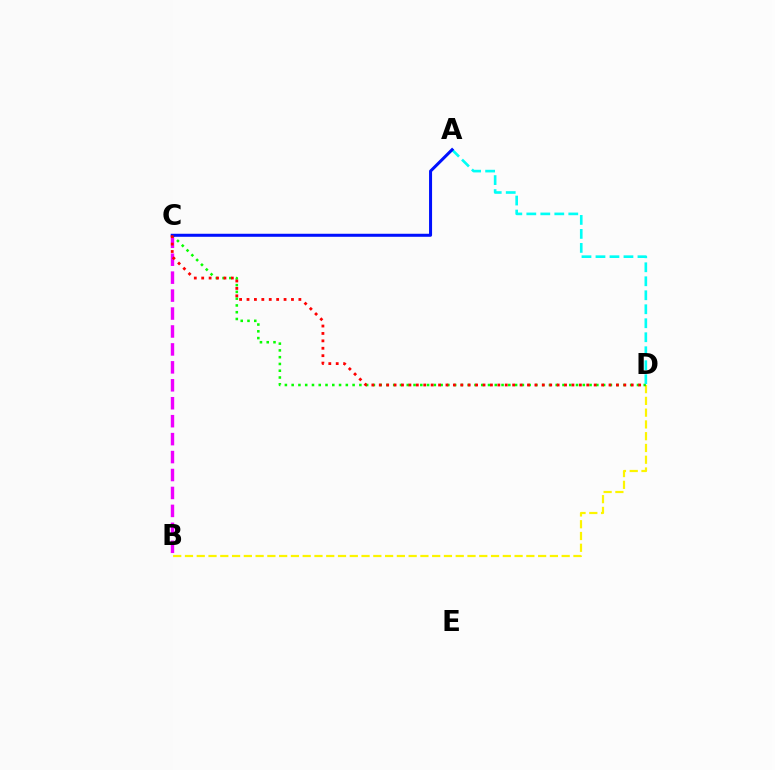{('B', 'C'): [{'color': '#ee00ff', 'line_style': 'dashed', 'thickness': 2.44}], ('B', 'D'): [{'color': '#fcf500', 'line_style': 'dashed', 'thickness': 1.6}], ('C', 'D'): [{'color': '#08ff00', 'line_style': 'dotted', 'thickness': 1.84}, {'color': '#ff0000', 'line_style': 'dotted', 'thickness': 2.01}], ('A', 'D'): [{'color': '#00fff6', 'line_style': 'dashed', 'thickness': 1.9}], ('A', 'C'): [{'color': '#0010ff', 'line_style': 'solid', 'thickness': 2.18}]}